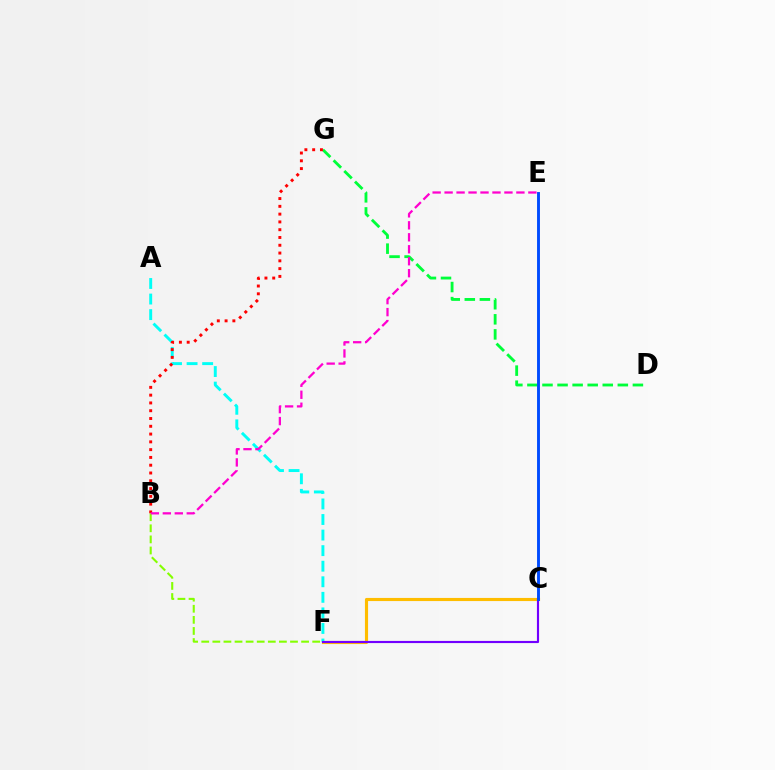{('D', 'G'): [{'color': '#00ff39', 'line_style': 'dashed', 'thickness': 2.05}], ('C', 'F'): [{'color': '#ffbd00', 'line_style': 'solid', 'thickness': 2.26}, {'color': '#7200ff', 'line_style': 'solid', 'thickness': 1.55}], ('A', 'F'): [{'color': '#00fff6', 'line_style': 'dashed', 'thickness': 2.11}], ('B', 'G'): [{'color': '#ff0000', 'line_style': 'dotted', 'thickness': 2.12}], ('B', 'F'): [{'color': '#84ff00', 'line_style': 'dashed', 'thickness': 1.51}], ('C', 'E'): [{'color': '#004bff', 'line_style': 'solid', 'thickness': 2.09}], ('B', 'E'): [{'color': '#ff00cf', 'line_style': 'dashed', 'thickness': 1.63}]}